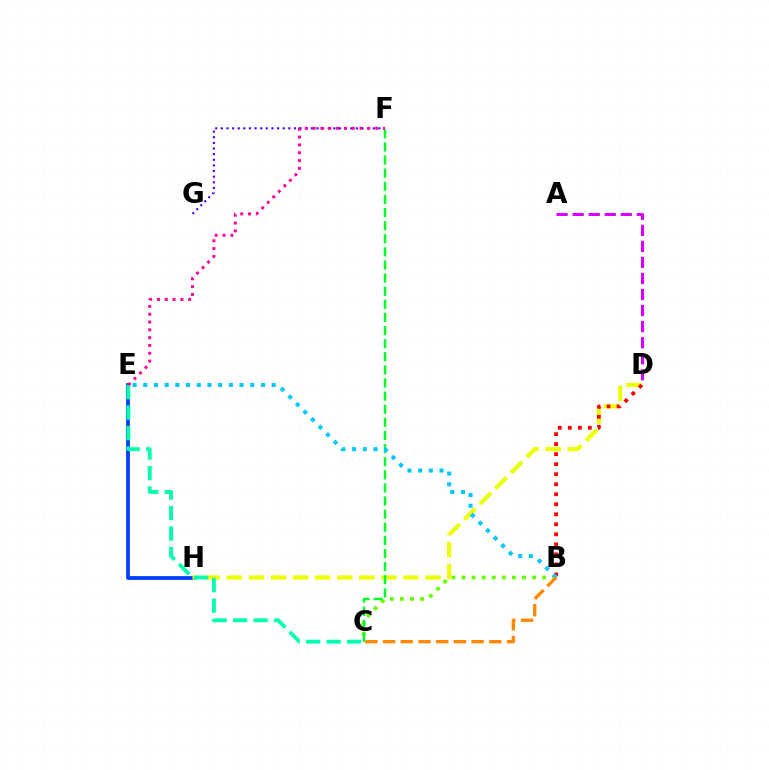{('E', 'H'): [{'color': '#003fff', 'line_style': 'solid', 'thickness': 2.73}], ('F', 'G'): [{'color': '#4f00ff', 'line_style': 'dotted', 'thickness': 1.53}], ('D', 'H'): [{'color': '#eeff00', 'line_style': 'dashed', 'thickness': 3.0}], ('B', 'C'): [{'color': '#66ff00', 'line_style': 'dotted', 'thickness': 2.74}, {'color': '#ff8800', 'line_style': 'dashed', 'thickness': 2.41}], ('C', 'F'): [{'color': '#00ff27', 'line_style': 'dashed', 'thickness': 1.78}], ('A', 'D'): [{'color': '#d600ff', 'line_style': 'dashed', 'thickness': 2.18}], ('C', 'E'): [{'color': '#00ffaf', 'line_style': 'dashed', 'thickness': 2.78}], ('E', 'F'): [{'color': '#ff00a0', 'line_style': 'dotted', 'thickness': 2.12}], ('B', 'D'): [{'color': '#ff0000', 'line_style': 'dotted', 'thickness': 2.72}], ('B', 'E'): [{'color': '#00c7ff', 'line_style': 'dotted', 'thickness': 2.91}]}